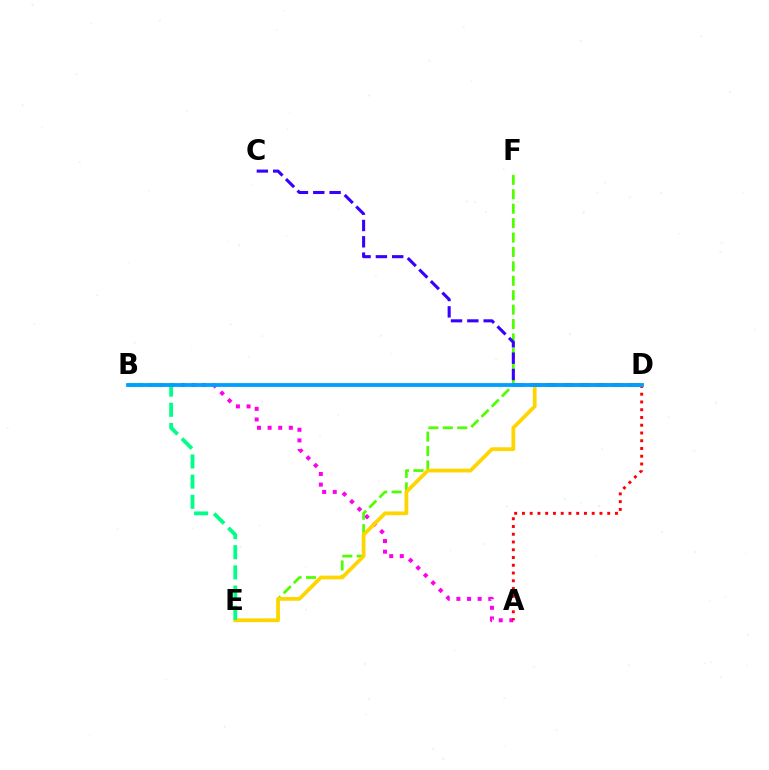{('A', 'B'): [{'color': '#ff00ed', 'line_style': 'dotted', 'thickness': 2.88}], ('A', 'D'): [{'color': '#ff0000', 'line_style': 'dotted', 'thickness': 2.11}], ('E', 'F'): [{'color': '#4fff00', 'line_style': 'dashed', 'thickness': 1.96}], ('D', 'E'): [{'color': '#ffd500', 'line_style': 'solid', 'thickness': 2.71}], ('C', 'D'): [{'color': '#3700ff', 'line_style': 'dashed', 'thickness': 2.22}], ('B', 'E'): [{'color': '#00ff86', 'line_style': 'dashed', 'thickness': 2.74}], ('B', 'D'): [{'color': '#009eff', 'line_style': 'solid', 'thickness': 2.73}]}